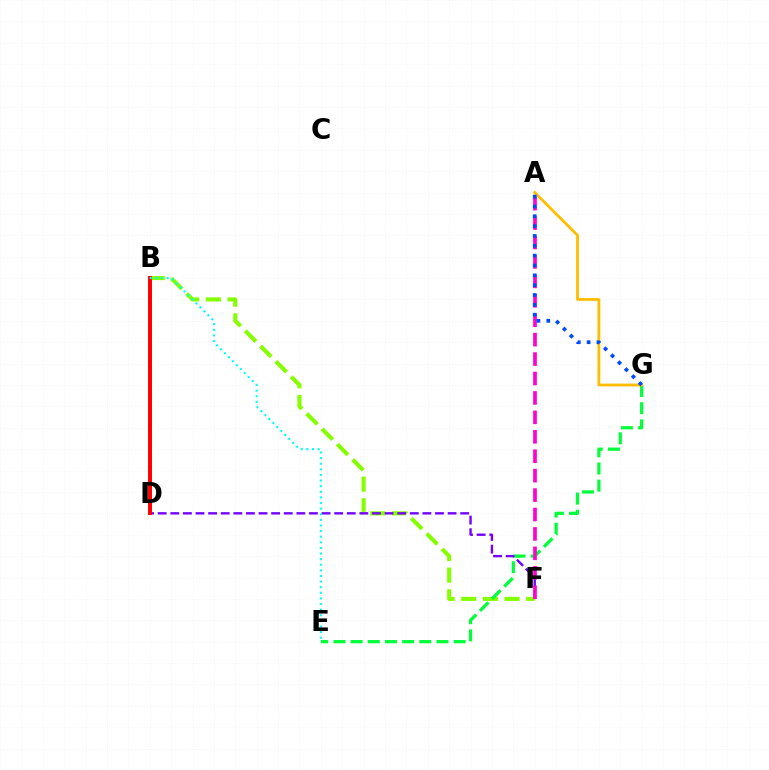{('B', 'F'): [{'color': '#84ff00', 'line_style': 'dashed', 'thickness': 2.94}], ('E', 'G'): [{'color': '#00ff39', 'line_style': 'dashed', 'thickness': 2.33}], ('D', 'F'): [{'color': '#7200ff', 'line_style': 'dashed', 'thickness': 1.71}], ('A', 'F'): [{'color': '#ff00cf', 'line_style': 'dashed', 'thickness': 2.64}], ('A', 'G'): [{'color': '#ffbd00', 'line_style': 'solid', 'thickness': 2.01}, {'color': '#004bff', 'line_style': 'dotted', 'thickness': 2.67}], ('B', 'D'): [{'color': '#ff0000', 'line_style': 'solid', 'thickness': 2.86}], ('B', 'E'): [{'color': '#00fff6', 'line_style': 'dotted', 'thickness': 1.52}]}